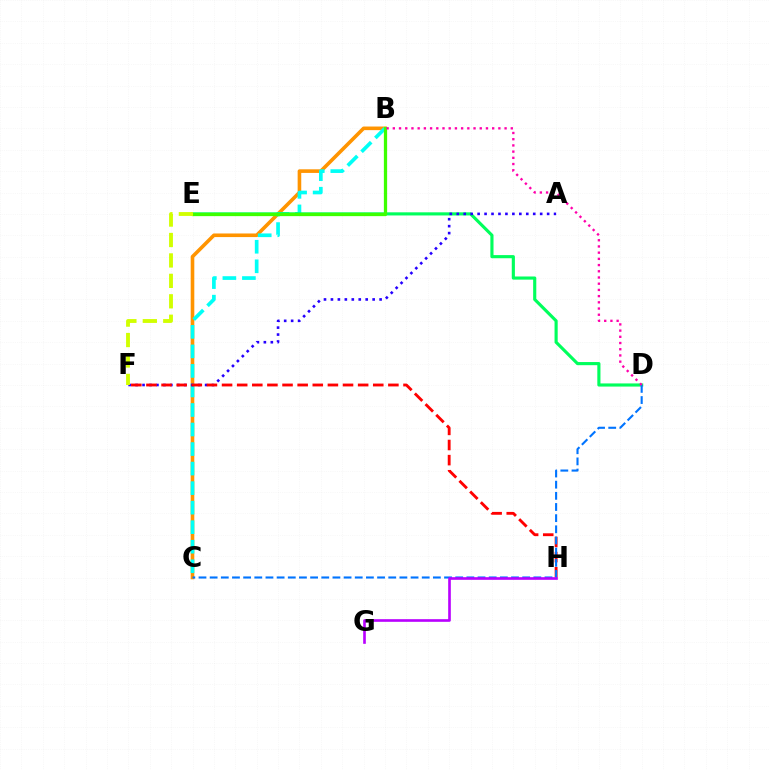{('B', 'C'): [{'color': '#ff9400', 'line_style': 'solid', 'thickness': 2.6}, {'color': '#00fff6', 'line_style': 'dashed', 'thickness': 2.65}], ('D', 'E'): [{'color': '#00ff5c', 'line_style': 'solid', 'thickness': 2.26}], ('A', 'F'): [{'color': '#2500ff', 'line_style': 'dotted', 'thickness': 1.89}], ('B', 'E'): [{'color': '#3dff00', 'line_style': 'solid', 'thickness': 2.35}], ('F', 'H'): [{'color': '#ff0000', 'line_style': 'dashed', 'thickness': 2.05}], ('E', 'F'): [{'color': '#d1ff00', 'line_style': 'dashed', 'thickness': 2.78}], ('C', 'D'): [{'color': '#0074ff', 'line_style': 'dashed', 'thickness': 1.52}], ('G', 'H'): [{'color': '#b900ff', 'line_style': 'solid', 'thickness': 1.9}], ('B', 'D'): [{'color': '#ff00ac', 'line_style': 'dotted', 'thickness': 1.69}]}